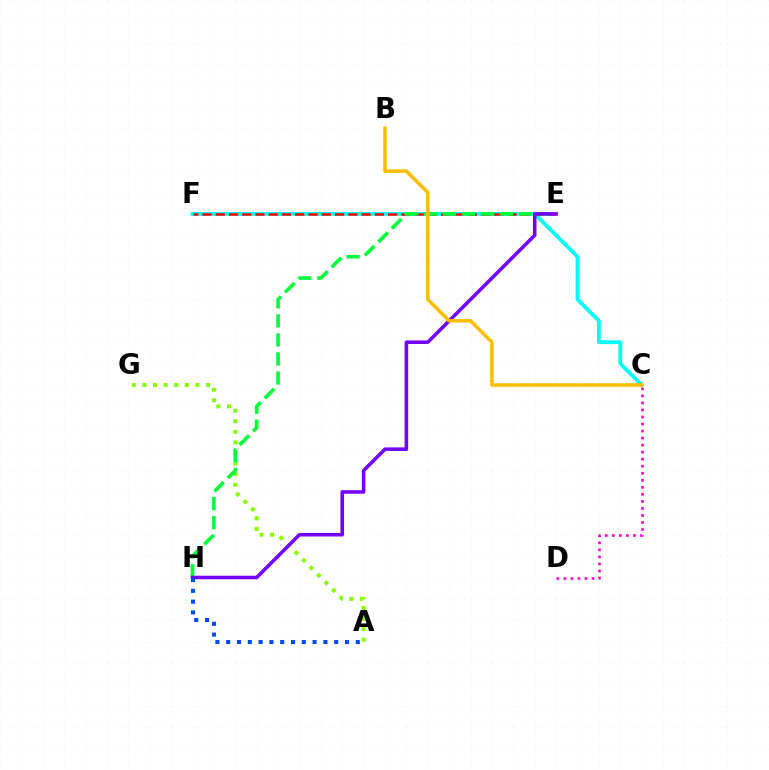{('A', 'G'): [{'color': '#84ff00', 'line_style': 'dotted', 'thickness': 2.88}], ('C', 'F'): [{'color': '#00fff6', 'line_style': 'solid', 'thickness': 2.74}], ('E', 'F'): [{'color': '#ff0000', 'line_style': 'dashed', 'thickness': 1.8}], ('E', 'H'): [{'color': '#00ff39', 'line_style': 'dashed', 'thickness': 2.58}, {'color': '#7200ff', 'line_style': 'solid', 'thickness': 2.56}], ('C', 'D'): [{'color': '#ff00cf', 'line_style': 'dotted', 'thickness': 1.91}], ('B', 'C'): [{'color': '#ffbd00', 'line_style': 'solid', 'thickness': 2.54}], ('A', 'H'): [{'color': '#004bff', 'line_style': 'dotted', 'thickness': 2.93}]}